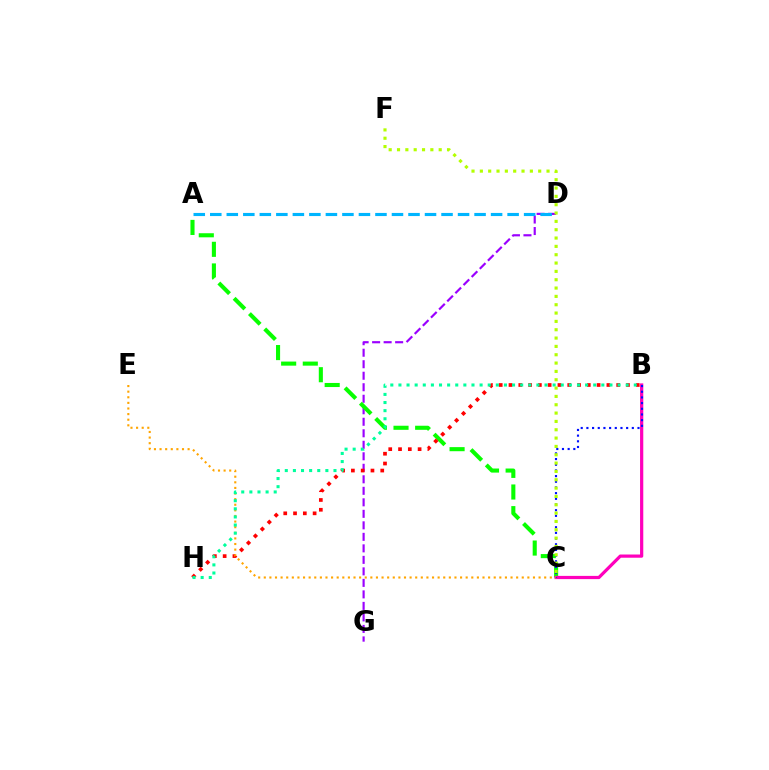{('D', 'G'): [{'color': '#9b00ff', 'line_style': 'dashed', 'thickness': 1.56}], ('A', 'C'): [{'color': '#08ff00', 'line_style': 'dashed', 'thickness': 2.94}], ('B', 'C'): [{'color': '#ff00bd', 'line_style': 'solid', 'thickness': 2.32}, {'color': '#0010ff', 'line_style': 'dotted', 'thickness': 1.54}], ('A', 'D'): [{'color': '#00b5ff', 'line_style': 'dashed', 'thickness': 2.24}], ('B', 'H'): [{'color': '#ff0000', 'line_style': 'dotted', 'thickness': 2.66}, {'color': '#00ff9d', 'line_style': 'dotted', 'thickness': 2.21}], ('C', 'E'): [{'color': '#ffa500', 'line_style': 'dotted', 'thickness': 1.52}], ('C', 'F'): [{'color': '#b3ff00', 'line_style': 'dotted', 'thickness': 2.26}]}